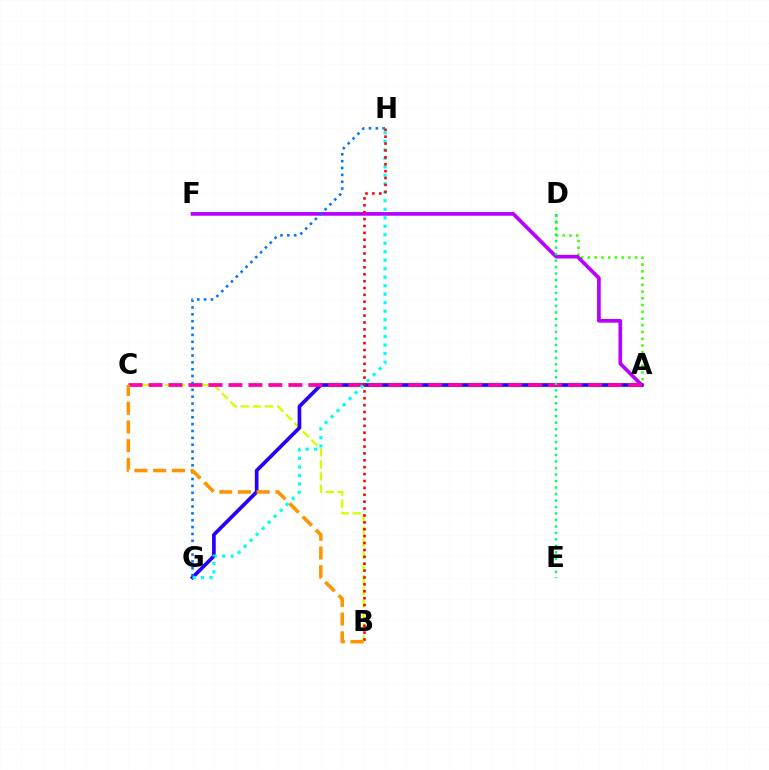{('B', 'C'): [{'color': '#d1ff00', 'line_style': 'dashed', 'thickness': 1.65}, {'color': '#ff9400', 'line_style': 'dashed', 'thickness': 2.54}], ('A', 'D'): [{'color': '#3dff00', 'line_style': 'dotted', 'thickness': 1.83}], ('A', 'F'): [{'color': '#b900ff', 'line_style': 'solid', 'thickness': 2.65}], ('A', 'G'): [{'color': '#2500ff', 'line_style': 'solid', 'thickness': 2.65}], ('A', 'C'): [{'color': '#ff00ac', 'line_style': 'dashed', 'thickness': 2.71}], ('G', 'H'): [{'color': '#00fff6', 'line_style': 'dotted', 'thickness': 2.31}, {'color': '#0074ff', 'line_style': 'dotted', 'thickness': 1.86}], ('B', 'H'): [{'color': '#ff0000', 'line_style': 'dotted', 'thickness': 1.87}], ('D', 'E'): [{'color': '#00ff5c', 'line_style': 'dotted', 'thickness': 1.76}]}